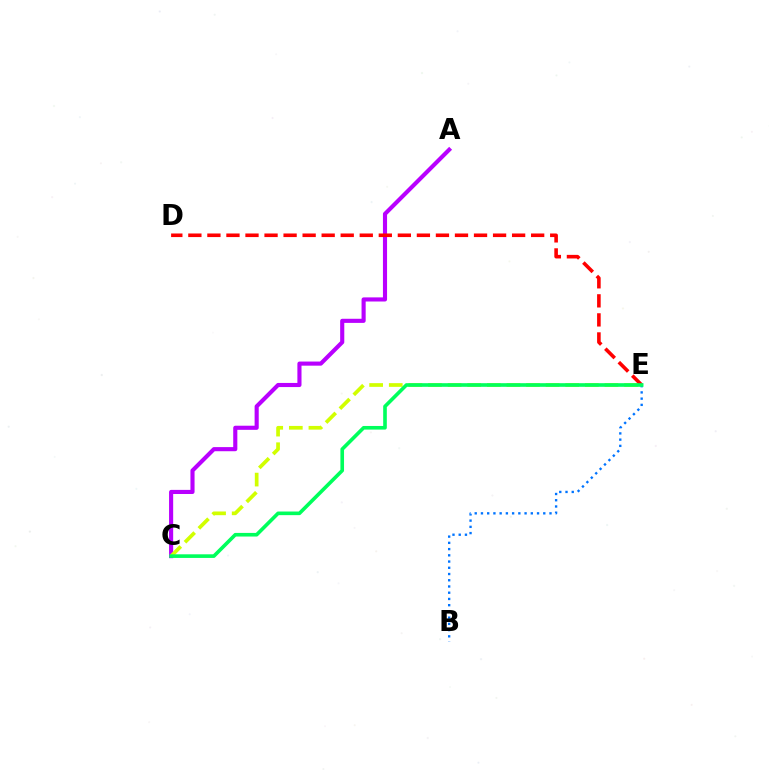{('A', 'C'): [{'color': '#b900ff', 'line_style': 'solid', 'thickness': 2.96}], ('C', 'E'): [{'color': '#d1ff00', 'line_style': 'dashed', 'thickness': 2.66}, {'color': '#00ff5c', 'line_style': 'solid', 'thickness': 2.61}], ('B', 'E'): [{'color': '#0074ff', 'line_style': 'dotted', 'thickness': 1.69}], ('D', 'E'): [{'color': '#ff0000', 'line_style': 'dashed', 'thickness': 2.59}]}